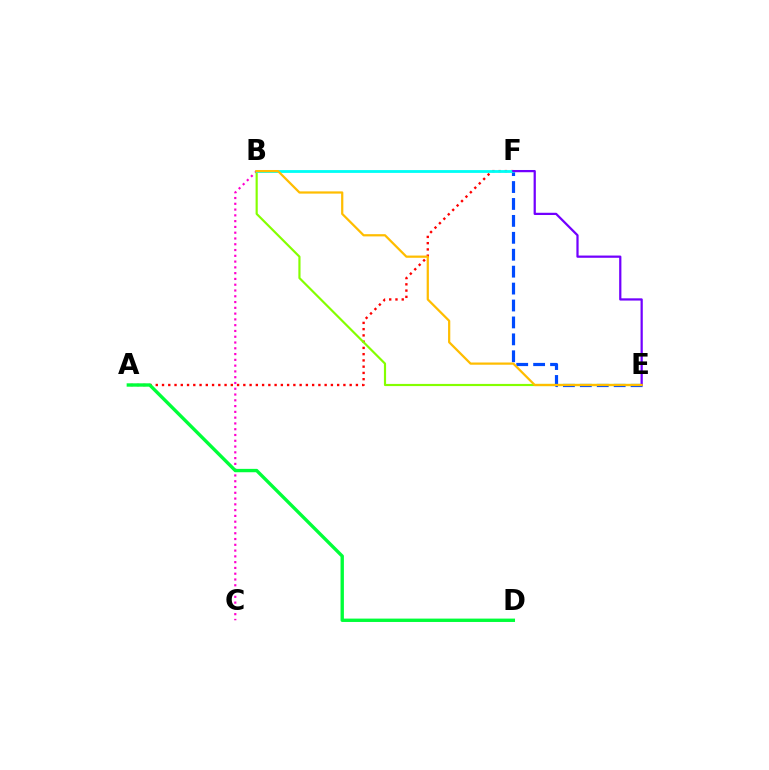{('B', 'C'): [{'color': '#ff00cf', 'line_style': 'dotted', 'thickness': 1.57}], ('A', 'F'): [{'color': '#ff0000', 'line_style': 'dotted', 'thickness': 1.7}], ('B', 'E'): [{'color': '#84ff00', 'line_style': 'solid', 'thickness': 1.56}, {'color': '#ffbd00', 'line_style': 'solid', 'thickness': 1.61}], ('E', 'F'): [{'color': '#004bff', 'line_style': 'dashed', 'thickness': 2.3}, {'color': '#7200ff', 'line_style': 'solid', 'thickness': 1.61}], ('B', 'F'): [{'color': '#00fff6', 'line_style': 'solid', 'thickness': 2.02}], ('A', 'D'): [{'color': '#00ff39', 'line_style': 'solid', 'thickness': 2.43}]}